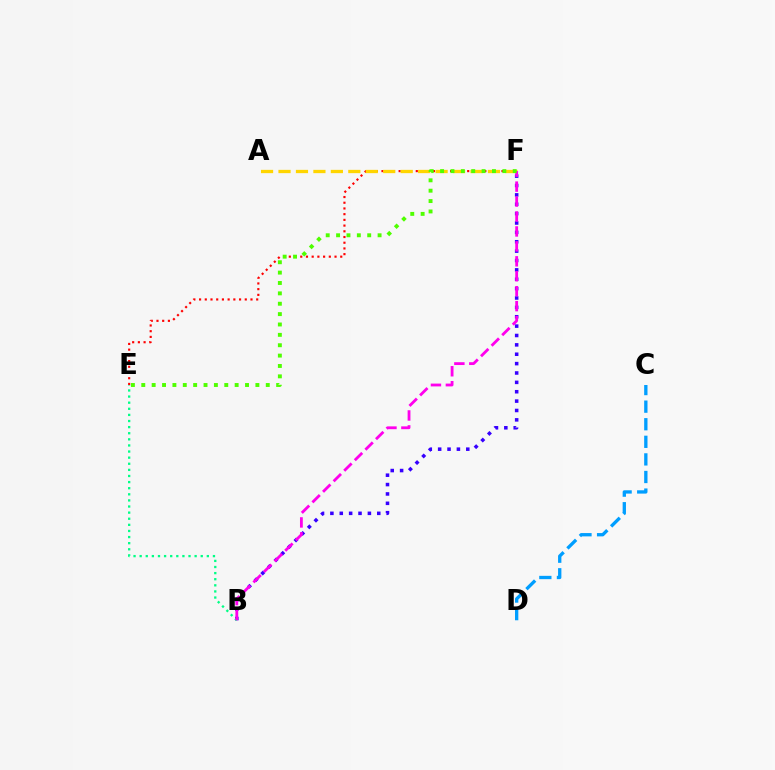{('E', 'F'): [{'color': '#ff0000', 'line_style': 'dotted', 'thickness': 1.55}, {'color': '#4fff00', 'line_style': 'dotted', 'thickness': 2.82}], ('B', 'F'): [{'color': '#3700ff', 'line_style': 'dotted', 'thickness': 2.55}, {'color': '#ff00ed', 'line_style': 'dashed', 'thickness': 2.03}], ('C', 'D'): [{'color': '#009eff', 'line_style': 'dashed', 'thickness': 2.39}], ('A', 'F'): [{'color': '#ffd500', 'line_style': 'dashed', 'thickness': 2.37}], ('B', 'E'): [{'color': '#00ff86', 'line_style': 'dotted', 'thickness': 1.66}]}